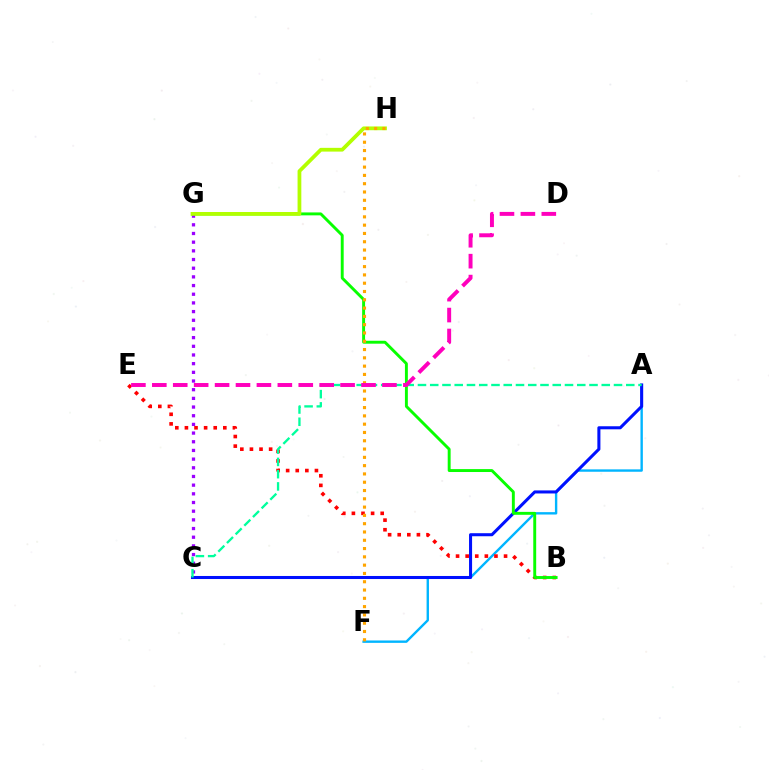{('A', 'F'): [{'color': '#00b5ff', 'line_style': 'solid', 'thickness': 1.72}], ('B', 'E'): [{'color': '#ff0000', 'line_style': 'dotted', 'thickness': 2.61}], ('C', 'G'): [{'color': '#9b00ff', 'line_style': 'dotted', 'thickness': 2.36}], ('A', 'C'): [{'color': '#0010ff', 'line_style': 'solid', 'thickness': 2.2}, {'color': '#00ff9d', 'line_style': 'dashed', 'thickness': 1.66}], ('B', 'G'): [{'color': '#08ff00', 'line_style': 'solid', 'thickness': 2.1}], ('G', 'H'): [{'color': '#b3ff00', 'line_style': 'solid', 'thickness': 2.71}], ('F', 'H'): [{'color': '#ffa500', 'line_style': 'dotted', 'thickness': 2.25}], ('D', 'E'): [{'color': '#ff00bd', 'line_style': 'dashed', 'thickness': 2.84}]}